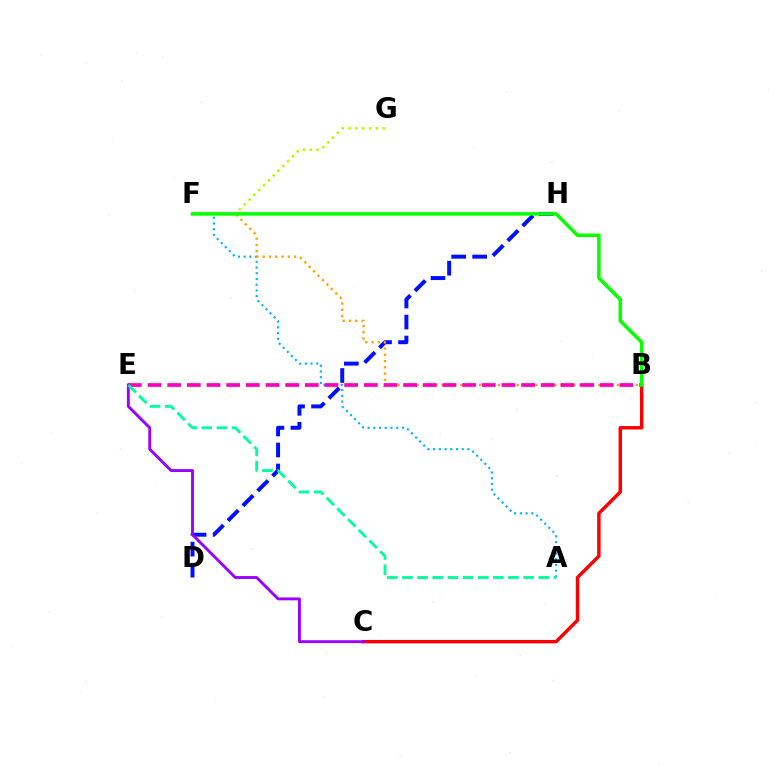{('D', 'H'): [{'color': '#0010ff', 'line_style': 'dashed', 'thickness': 2.86}], ('A', 'F'): [{'color': '#00b5ff', 'line_style': 'dotted', 'thickness': 1.55}], ('F', 'G'): [{'color': '#b3ff00', 'line_style': 'dotted', 'thickness': 1.85}], ('B', 'C'): [{'color': '#ff0000', 'line_style': 'solid', 'thickness': 2.47}], ('B', 'F'): [{'color': '#ffa500', 'line_style': 'dotted', 'thickness': 1.7}, {'color': '#08ff00', 'line_style': 'solid', 'thickness': 2.54}], ('B', 'E'): [{'color': '#ff00bd', 'line_style': 'dashed', 'thickness': 2.67}], ('C', 'E'): [{'color': '#9b00ff', 'line_style': 'solid', 'thickness': 2.07}], ('A', 'E'): [{'color': '#00ff9d', 'line_style': 'dashed', 'thickness': 2.06}]}